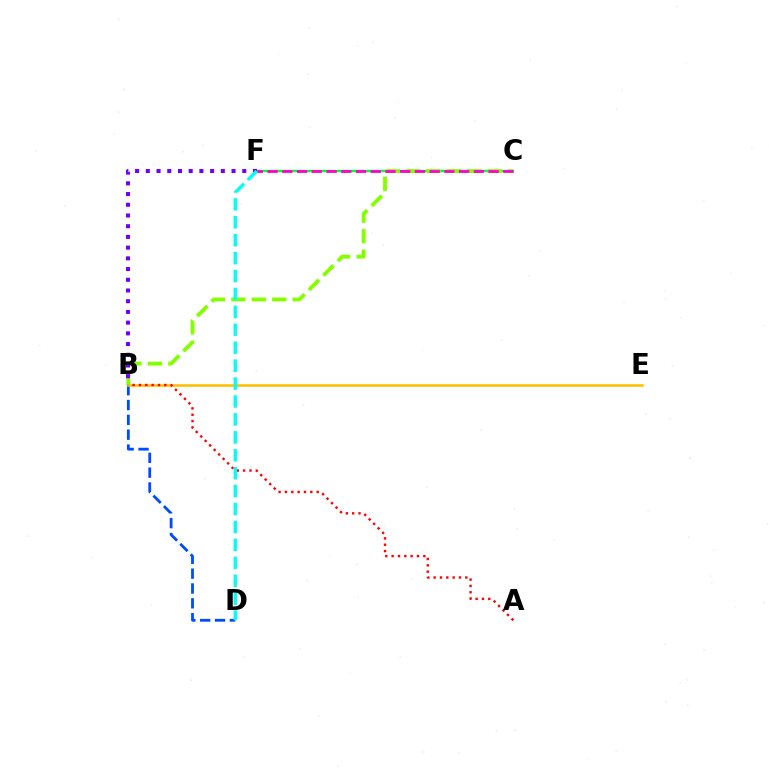{('B', 'D'): [{'color': '#004bff', 'line_style': 'dashed', 'thickness': 2.02}], ('B', 'E'): [{'color': '#ffbd00', 'line_style': 'solid', 'thickness': 1.83}], ('C', 'F'): [{'color': '#00ff39', 'line_style': 'solid', 'thickness': 1.73}, {'color': '#ff00cf', 'line_style': 'dashed', 'thickness': 2.0}], ('A', 'B'): [{'color': '#ff0000', 'line_style': 'dotted', 'thickness': 1.72}], ('B', 'C'): [{'color': '#84ff00', 'line_style': 'dashed', 'thickness': 2.77}], ('B', 'F'): [{'color': '#7200ff', 'line_style': 'dotted', 'thickness': 2.91}], ('D', 'F'): [{'color': '#00fff6', 'line_style': 'dashed', 'thickness': 2.43}]}